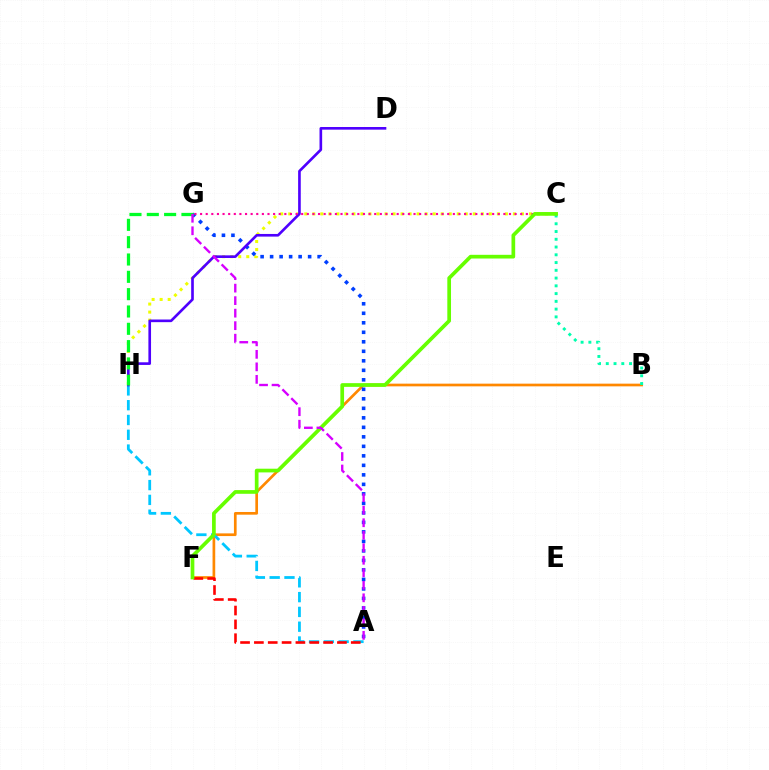{('C', 'H'): [{'color': '#eeff00', 'line_style': 'dotted', 'thickness': 2.18}], ('B', 'F'): [{'color': '#ff8800', 'line_style': 'solid', 'thickness': 1.93}], ('A', 'H'): [{'color': '#00c7ff', 'line_style': 'dashed', 'thickness': 2.01}], ('A', 'G'): [{'color': '#003fff', 'line_style': 'dotted', 'thickness': 2.58}, {'color': '#d600ff', 'line_style': 'dashed', 'thickness': 1.7}], ('D', 'H'): [{'color': '#4f00ff', 'line_style': 'solid', 'thickness': 1.9}], ('C', 'G'): [{'color': '#ff00a0', 'line_style': 'dotted', 'thickness': 1.53}], ('B', 'C'): [{'color': '#00ffaf', 'line_style': 'dotted', 'thickness': 2.11}], ('A', 'F'): [{'color': '#ff0000', 'line_style': 'dashed', 'thickness': 1.88}], ('C', 'F'): [{'color': '#66ff00', 'line_style': 'solid', 'thickness': 2.66}], ('G', 'H'): [{'color': '#00ff27', 'line_style': 'dashed', 'thickness': 2.35}]}